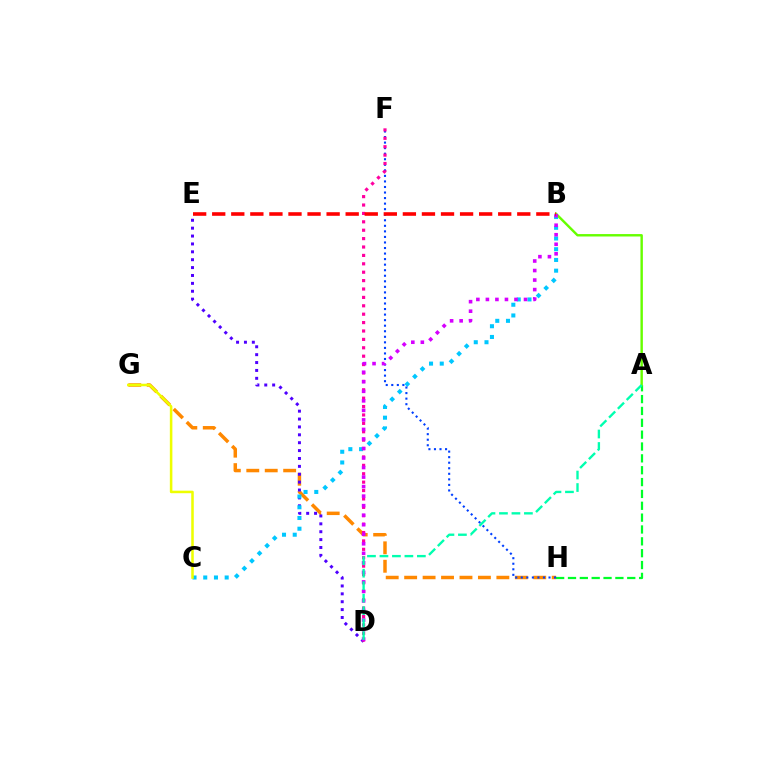{('G', 'H'): [{'color': '#ff8800', 'line_style': 'dashed', 'thickness': 2.51}], ('D', 'E'): [{'color': '#4f00ff', 'line_style': 'dotted', 'thickness': 2.14}], ('B', 'C'): [{'color': '#00c7ff', 'line_style': 'dotted', 'thickness': 2.91}], ('A', 'H'): [{'color': '#00ff27', 'line_style': 'dashed', 'thickness': 1.61}], ('C', 'G'): [{'color': '#eeff00', 'line_style': 'solid', 'thickness': 1.83}], ('A', 'B'): [{'color': '#66ff00', 'line_style': 'solid', 'thickness': 1.74}], ('F', 'H'): [{'color': '#003fff', 'line_style': 'dotted', 'thickness': 1.51}], ('D', 'F'): [{'color': '#ff00a0', 'line_style': 'dotted', 'thickness': 2.28}], ('B', 'D'): [{'color': '#d600ff', 'line_style': 'dotted', 'thickness': 2.59}], ('B', 'E'): [{'color': '#ff0000', 'line_style': 'dashed', 'thickness': 2.59}], ('A', 'D'): [{'color': '#00ffaf', 'line_style': 'dashed', 'thickness': 1.69}]}